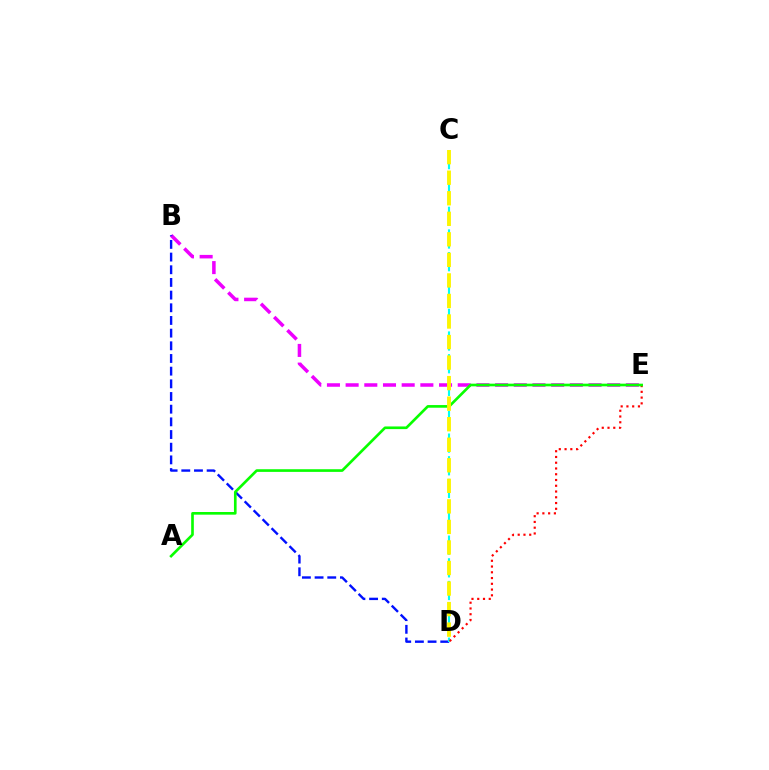{('B', 'E'): [{'color': '#ee00ff', 'line_style': 'dashed', 'thickness': 2.54}], ('B', 'D'): [{'color': '#0010ff', 'line_style': 'dashed', 'thickness': 1.72}], ('C', 'D'): [{'color': '#00fff6', 'line_style': 'dashed', 'thickness': 1.54}, {'color': '#fcf500', 'line_style': 'dashed', 'thickness': 2.79}], ('D', 'E'): [{'color': '#ff0000', 'line_style': 'dotted', 'thickness': 1.56}], ('A', 'E'): [{'color': '#08ff00', 'line_style': 'solid', 'thickness': 1.91}]}